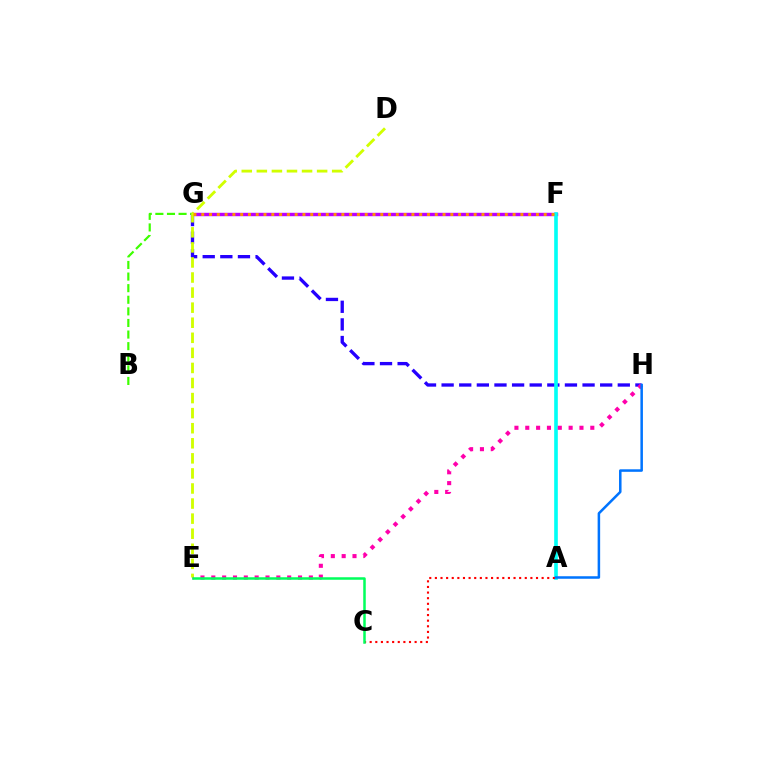{('B', 'G'): [{'color': '#3dff00', 'line_style': 'dashed', 'thickness': 1.58}], ('G', 'H'): [{'color': '#2500ff', 'line_style': 'dashed', 'thickness': 2.39}], ('F', 'G'): [{'color': '#b900ff', 'line_style': 'solid', 'thickness': 2.46}, {'color': '#ff9400', 'line_style': 'dotted', 'thickness': 2.11}], ('A', 'F'): [{'color': '#00fff6', 'line_style': 'solid', 'thickness': 2.62}], ('A', 'C'): [{'color': '#ff0000', 'line_style': 'dotted', 'thickness': 1.53}], ('E', 'H'): [{'color': '#ff00ac', 'line_style': 'dotted', 'thickness': 2.94}], ('A', 'H'): [{'color': '#0074ff', 'line_style': 'solid', 'thickness': 1.82}], ('D', 'E'): [{'color': '#d1ff00', 'line_style': 'dashed', 'thickness': 2.05}], ('C', 'E'): [{'color': '#00ff5c', 'line_style': 'solid', 'thickness': 1.81}]}